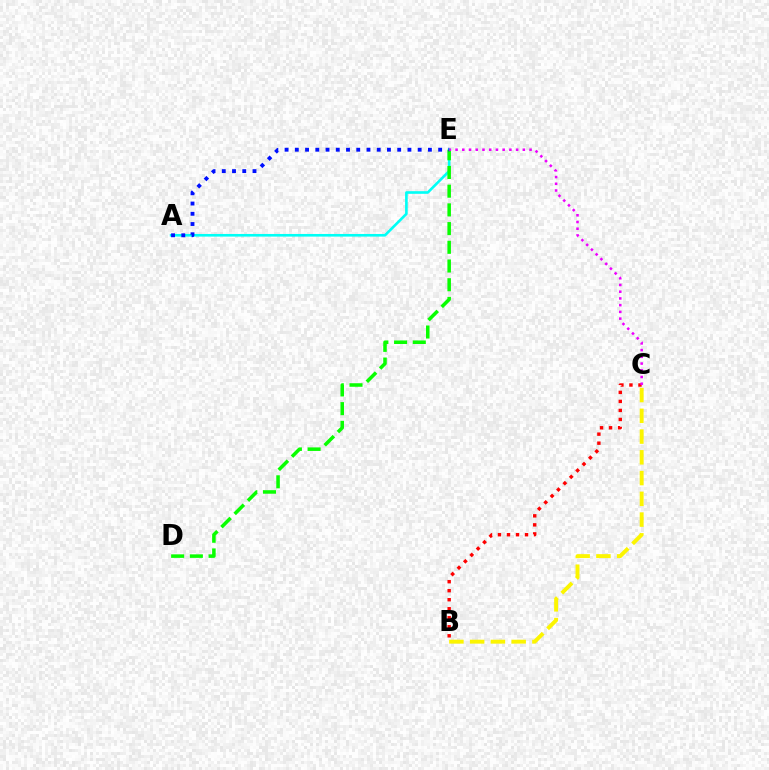{('B', 'C'): [{'color': '#fcf500', 'line_style': 'dashed', 'thickness': 2.82}, {'color': '#ff0000', 'line_style': 'dotted', 'thickness': 2.45}], ('A', 'E'): [{'color': '#00fff6', 'line_style': 'solid', 'thickness': 1.89}, {'color': '#0010ff', 'line_style': 'dotted', 'thickness': 2.78}], ('D', 'E'): [{'color': '#08ff00', 'line_style': 'dashed', 'thickness': 2.54}], ('C', 'E'): [{'color': '#ee00ff', 'line_style': 'dotted', 'thickness': 1.83}]}